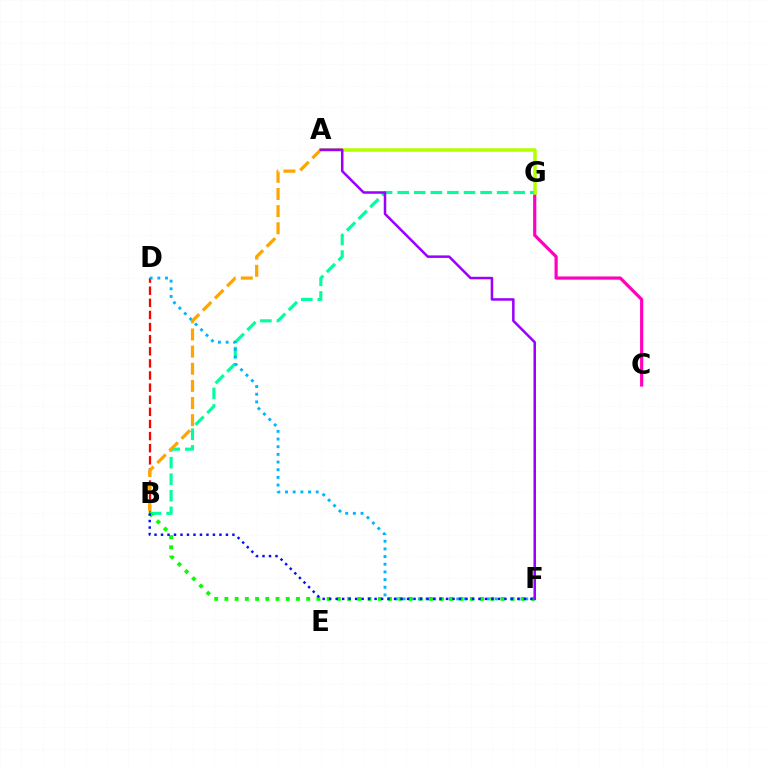{('B', 'D'): [{'color': '#ff0000', 'line_style': 'dashed', 'thickness': 1.65}], ('B', 'G'): [{'color': '#00ff9d', 'line_style': 'dashed', 'thickness': 2.25}], ('D', 'F'): [{'color': '#00b5ff', 'line_style': 'dotted', 'thickness': 2.08}], ('C', 'G'): [{'color': '#ff00bd', 'line_style': 'solid', 'thickness': 2.29}], ('A', 'G'): [{'color': '#b3ff00', 'line_style': 'solid', 'thickness': 2.53}], ('B', 'F'): [{'color': '#08ff00', 'line_style': 'dotted', 'thickness': 2.78}, {'color': '#0010ff', 'line_style': 'dotted', 'thickness': 1.76}], ('A', 'B'): [{'color': '#ffa500', 'line_style': 'dashed', 'thickness': 2.33}], ('A', 'F'): [{'color': '#9b00ff', 'line_style': 'solid', 'thickness': 1.82}]}